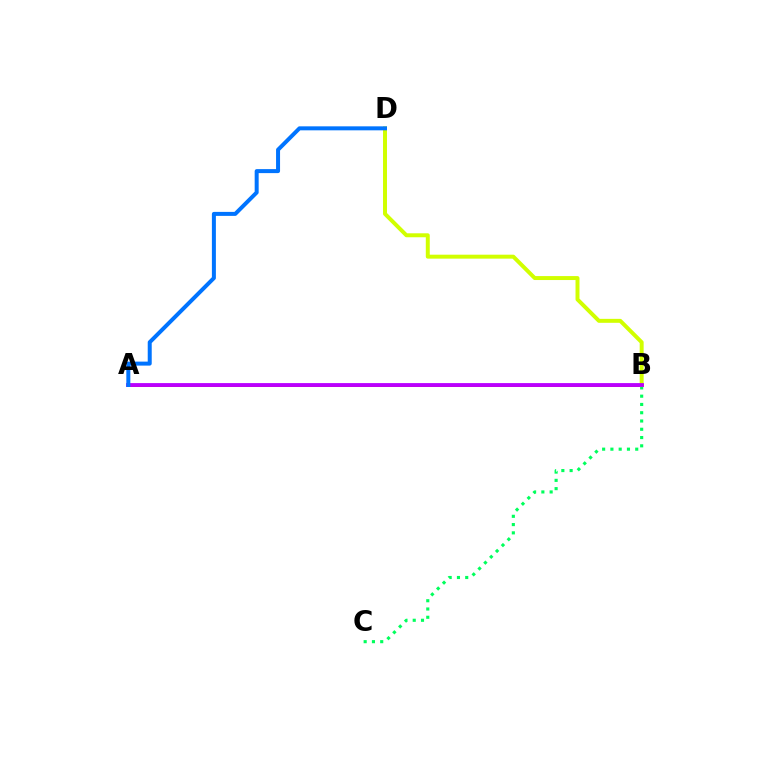{('A', 'B'): [{'color': '#ff0000', 'line_style': 'solid', 'thickness': 2.02}, {'color': '#b900ff', 'line_style': 'solid', 'thickness': 2.74}], ('B', 'C'): [{'color': '#00ff5c', 'line_style': 'dotted', 'thickness': 2.25}], ('B', 'D'): [{'color': '#d1ff00', 'line_style': 'solid', 'thickness': 2.85}], ('A', 'D'): [{'color': '#0074ff', 'line_style': 'solid', 'thickness': 2.87}]}